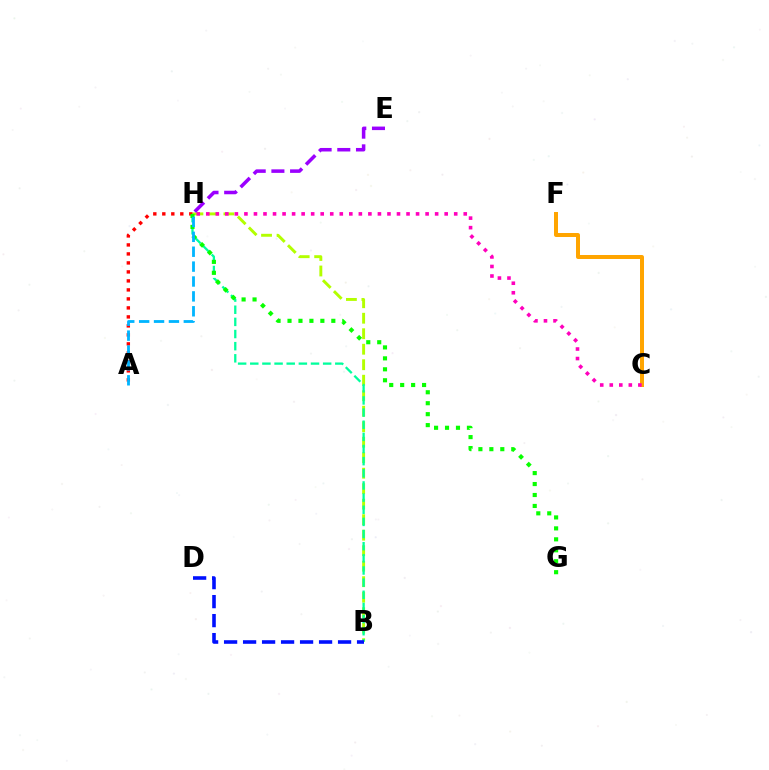{('B', 'H'): [{'color': '#b3ff00', 'line_style': 'dashed', 'thickness': 2.11}, {'color': '#00ff9d', 'line_style': 'dashed', 'thickness': 1.65}], ('A', 'H'): [{'color': '#ff0000', 'line_style': 'dotted', 'thickness': 2.44}, {'color': '#00b5ff', 'line_style': 'dashed', 'thickness': 2.02}], ('C', 'F'): [{'color': '#ffa500', 'line_style': 'solid', 'thickness': 2.87}], ('B', 'D'): [{'color': '#0010ff', 'line_style': 'dashed', 'thickness': 2.58}], ('C', 'H'): [{'color': '#ff00bd', 'line_style': 'dotted', 'thickness': 2.59}], ('E', 'H'): [{'color': '#9b00ff', 'line_style': 'dashed', 'thickness': 2.54}], ('G', 'H'): [{'color': '#08ff00', 'line_style': 'dotted', 'thickness': 2.98}]}